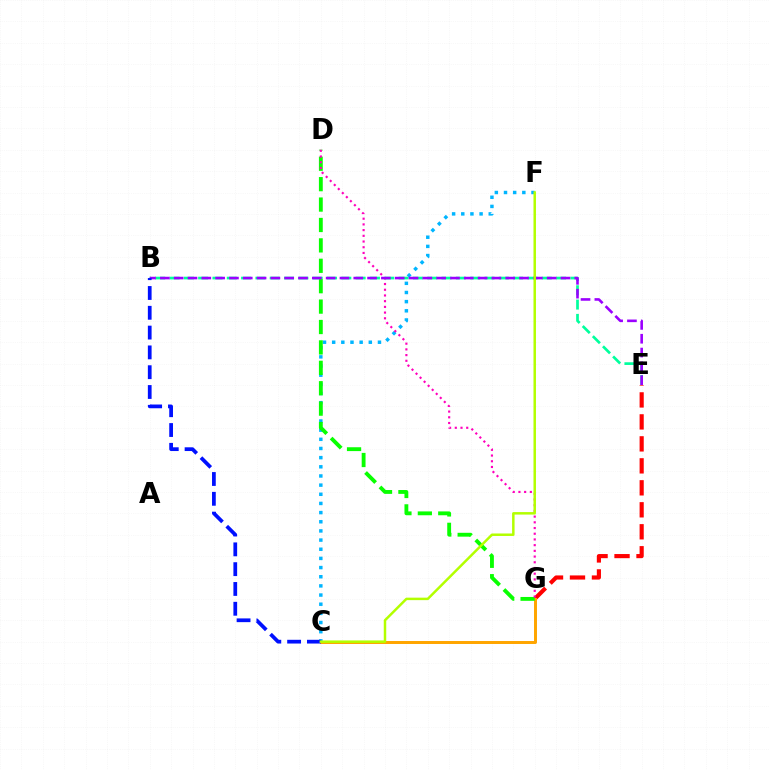{('E', 'G'): [{'color': '#ff0000', 'line_style': 'dashed', 'thickness': 2.99}], ('C', 'G'): [{'color': '#ffa500', 'line_style': 'solid', 'thickness': 2.14}], ('B', 'E'): [{'color': '#00ff9d', 'line_style': 'dashed', 'thickness': 1.94}, {'color': '#9b00ff', 'line_style': 'dashed', 'thickness': 1.88}], ('C', 'F'): [{'color': '#00b5ff', 'line_style': 'dotted', 'thickness': 2.49}, {'color': '#b3ff00', 'line_style': 'solid', 'thickness': 1.79}], ('D', 'G'): [{'color': '#08ff00', 'line_style': 'dashed', 'thickness': 2.77}, {'color': '#ff00bd', 'line_style': 'dotted', 'thickness': 1.55}], ('B', 'C'): [{'color': '#0010ff', 'line_style': 'dashed', 'thickness': 2.69}]}